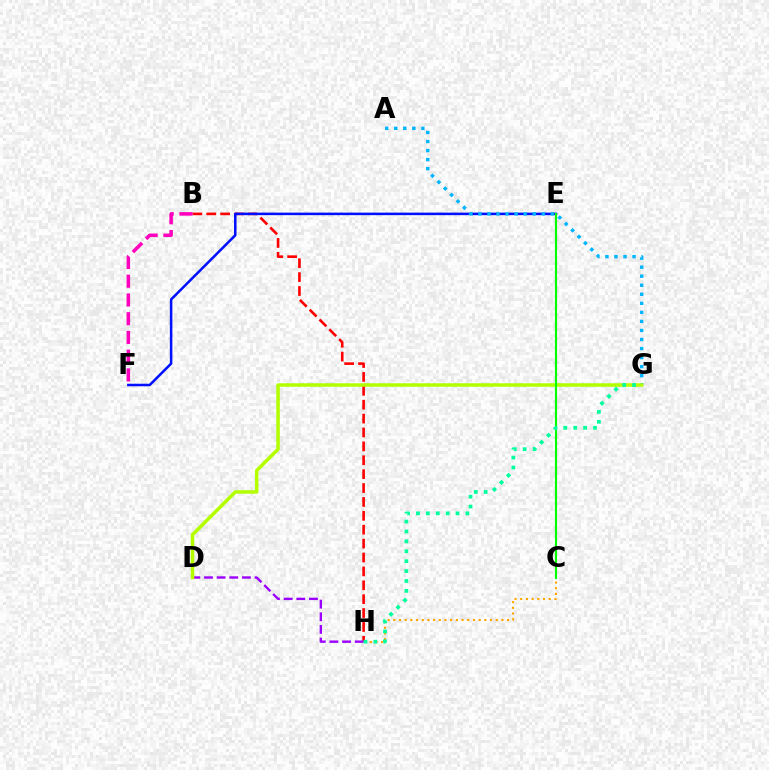{('B', 'H'): [{'color': '#ff0000', 'line_style': 'dashed', 'thickness': 1.89}], ('C', 'H'): [{'color': '#ffa500', 'line_style': 'dotted', 'thickness': 1.55}], ('E', 'F'): [{'color': '#0010ff', 'line_style': 'solid', 'thickness': 1.82}], ('A', 'G'): [{'color': '#00b5ff', 'line_style': 'dotted', 'thickness': 2.46}], ('D', 'H'): [{'color': '#9b00ff', 'line_style': 'dashed', 'thickness': 1.72}], ('D', 'G'): [{'color': '#b3ff00', 'line_style': 'solid', 'thickness': 2.53}], ('C', 'E'): [{'color': '#08ff00', 'line_style': 'solid', 'thickness': 1.56}], ('G', 'H'): [{'color': '#00ff9d', 'line_style': 'dotted', 'thickness': 2.69}], ('B', 'F'): [{'color': '#ff00bd', 'line_style': 'dashed', 'thickness': 2.55}]}